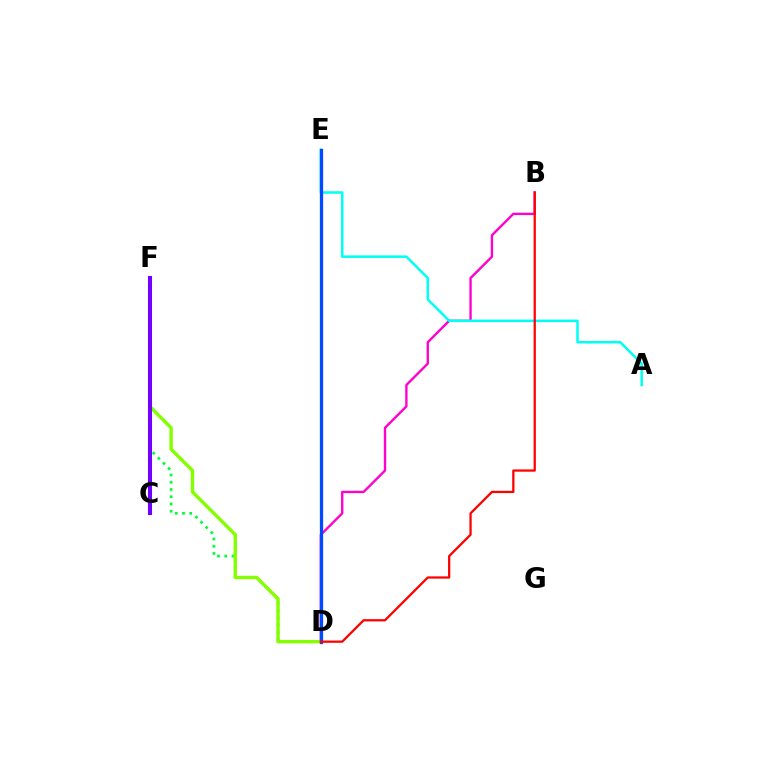{('C', 'F'): [{'color': '#ffbd00', 'line_style': 'dashed', 'thickness': 1.85}, {'color': '#7200ff', 'line_style': 'solid', 'thickness': 2.93}], ('D', 'F'): [{'color': '#00ff39', 'line_style': 'dotted', 'thickness': 1.97}, {'color': '#84ff00', 'line_style': 'solid', 'thickness': 2.45}], ('B', 'D'): [{'color': '#ff00cf', 'line_style': 'solid', 'thickness': 1.7}, {'color': '#ff0000', 'line_style': 'solid', 'thickness': 1.63}], ('A', 'E'): [{'color': '#00fff6', 'line_style': 'solid', 'thickness': 1.81}], ('D', 'E'): [{'color': '#004bff', 'line_style': 'solid', 'thickness': 2.36}]}